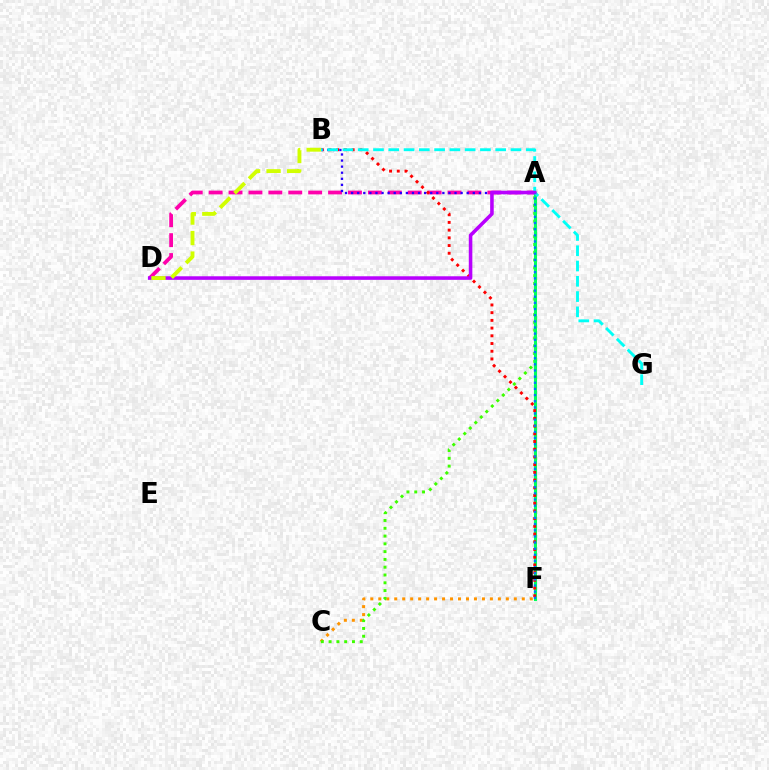{('C', 'F'): [{'color': '#ff9400', 'line_style': 'dotted', 'thickness': 2.17}], ('A', 'C'): [{'color': '#3dff00', 'line_style': 'dotted', 'thickness': 2.12}], ('A', 'D'): [{'color': '#ff00ac', 'line_style': 'dashed', 'thickness': 2.7}, {'color': '#b900ff', 'line_style': 'solid', 'thickness': 2.56}], ('A', 'F'): [{'color': '#00ff5c', 'line_style': 'solid', 'thickness': 2.22}, {'color': '#0074ff', 'line_style': 'dotted', 'thickness': 1.67}], ('B', 'F'): [{'color': '#ff0000', 'line_style': 'dotted', 'thickness': 2.1}], ('A', 'B'): [{'color': '#2500ff', 'line_style': 'dotted', 'thickness': 1.65}], ('B', 'G'): [{'color': '#00fff6', 'line_style': 'dashed', 'thickness': 2.08}], ('B', 'D'): [{'color': '#d1ff00', 'line_style': 'dashed', 'thickness': 2.78}]}